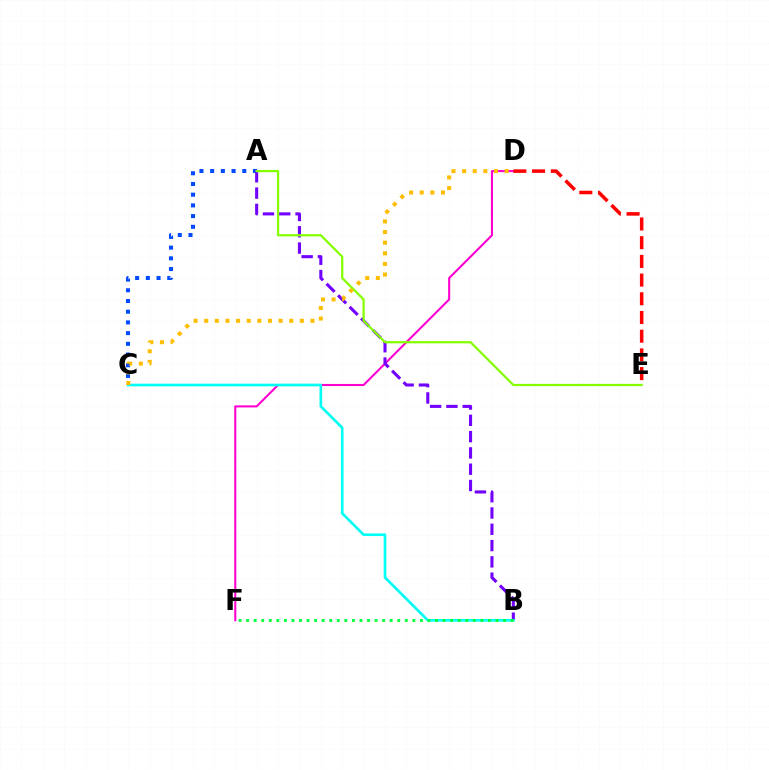{('A', 'C'): [{'color': '#004bff', 'line_style': 'dotted', 'thickness': 2.91}], ('D', 'F'): [{'color': '#ff00cf', 'line_style': 'solid', 'thickness': 1.5}], ('A', 'B'): [{'color': '#7200ff', 'line_style': 'dashed', 'thickness': 2.21}], ('A', 'E'): [{'color': '#84ff00', 'line_style': 'solid', 'thickness': 1.63}], ('B', 'C'): [{'color': '#00fff6', 'line_style': 'solid', 'thickness': 1.91}], ('C', 'D'): [{'color': '#ffbd00', 'line_style': 'dotted', 'thickness': 2.89}], ('D', 'E'): [{'color': '#ff0000', 'line_style': 'dashed', 'thickness': 2.54}], ('B', 'F'): [{'color': '#00ff39', 'line_style': 'dotted', 'thickness': 2.05}]}